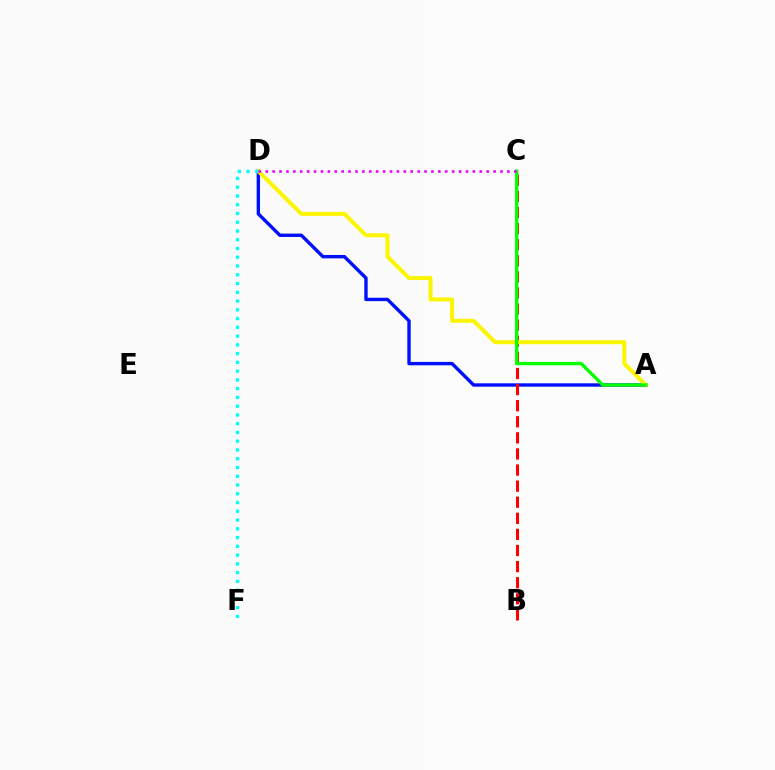{('A', 'D'): [{'color': '#0010ff', 'line_style': 'solid', 'thickness': 2.44}, {'color': '#fcf500', 'line_style': 'solid', 'thickness': 2.89}], ('B', 'C'): [{'color': '#ff0000', 'line_style': 'dashed', 'thickness': 2.19}], ('A', 'C'): [{'color': '#08ff00', 'line_style': 'solid', 'thickness': 2.41}], ('D', 'F'): [{'color': '#00fff6', 'line_style': 'dotted', 'thickness': 2.38}], ('C', 'D'): [{'color': '#ee00ff', 'line_style': 'dotted', 'thickness': 1.88}]}